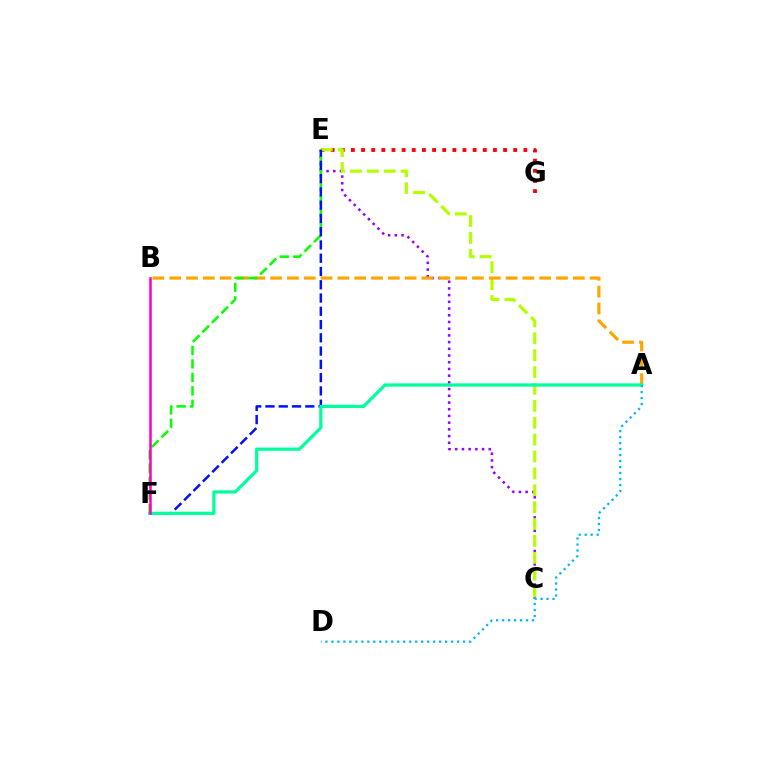{('E', 'G'): [{'color': '#ff0000', 'line_style': 'dotted', 'thickness': 2.76}], ('C', 'E'): [{'color': '#9b00ff', 'line_style': 'dotted', 'thickness': 1.82}, {'color': '#b3ff00', 'line_style': 'dashed', 'thickness': 2.29}], ('A', 'B'): [{'color': '#ffa500', 'line_style': 'dashed', 'thickness': 2.28}], ('E', 'F'): [{'color': '#08ff00', 'line_style': 'dashed', 'thickness': 1.83}, {'color': '#0010ff', 'line_style': 'dashed', 'thickness': 1.8}], ('A', 'F'): [{'color': '#00ff9d', 'line_style': 'solid', 'thickness': 2.32}], ('B', 'F'): [{'color': '#ff00bd', 'line_style': 'solid', 'thickness': 1.81}], ('A', 'D'): [{'color': '#00b5ff', 'line_style': 'dotted', 'thickness': 1.63}]}